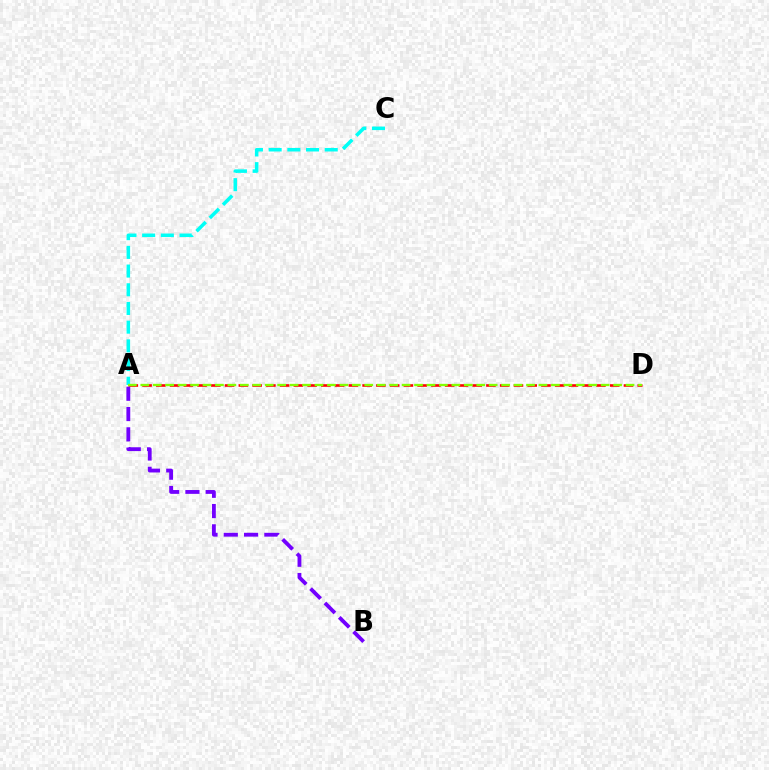{('A', 'D'): [{'color': '#ff0000', 'line_style': 'dashed', 'thickness': 1.87}, {'color': '#84ff00', 'line_style': 'dashed', 'thickness': 1.69}], ('A', 'B'): [{'color': '#7200ff', 'line_style': 'dashed', 'thickness': 2.76}], ('A', 'C'): [{'color': '#00fff6', 'line_style': 'dashed', 'thickness': 2.54}]}